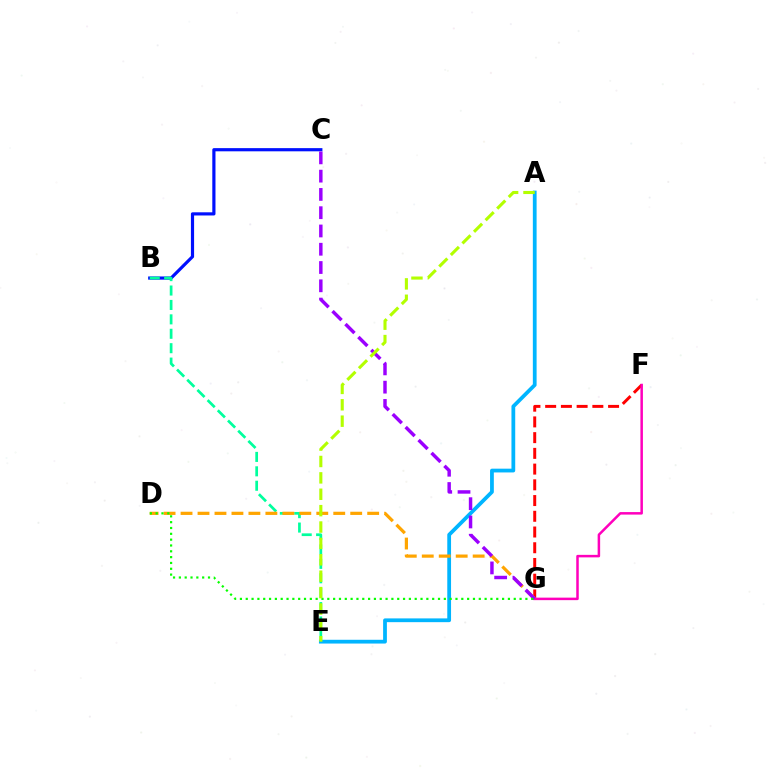{('F', 'G'): [{'color': '#ff0000', 'line_style': 'dashed', 'thickness': 2.14}, {'color': '#ff00bd', 'line_style': 'solid', 'thickness': 1.81}], ('A', 'E'): [{'color': '#00b5ff', 'line_style': 'solid', 'thickness': 2.71}, {'color': '#b3ff00', 'line_style': 'dashed', 'thickness': 2.23}], ('B', 'C'): [{'color': '#0010ff', 'line_style': 'solid', 'thickness': 2.29}], ('B', 'E'): [{'color': '#00ff9d', 'line_style': 'dashed', 'thickness': 1.96}], ('D', 'G'): [{'color': '#ffa500', 'line_style': 'dashed', 'thickness': 2.3}, {'color': '#08ff00', 'line_style': 'dotted', 'thickness': 1.58}], ('C', 'G'): [{'color': '#9b00ff', 'line_style': 'dashed', 'thickness': 2.48}]}